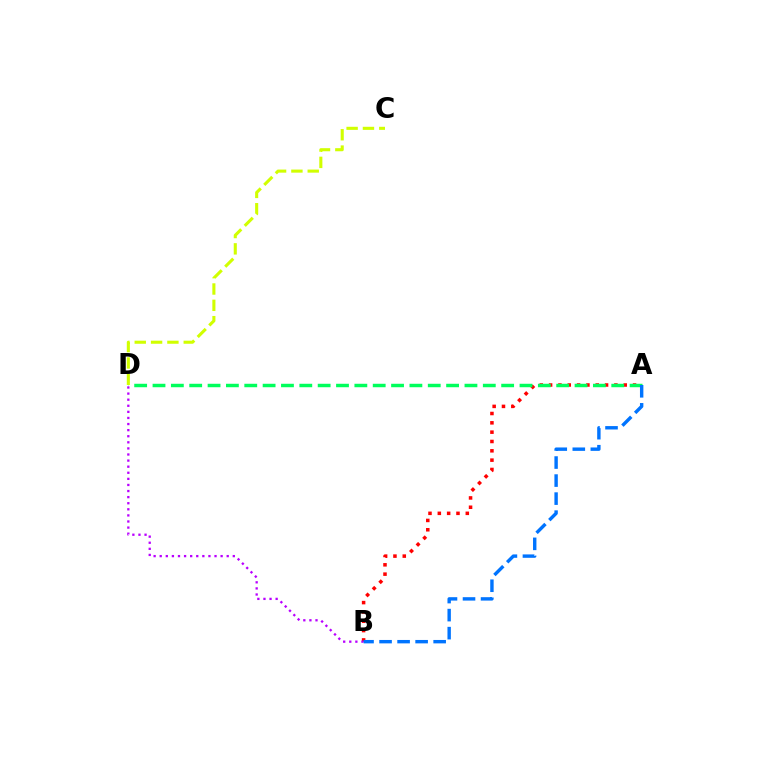{('A', 'B'): [{'color': '#ff0000', 'line_style': 'dotted', 'thickness': 2.53}, {'color': '#0074ff', 'line_style': 'dashed', 'thickness': 2.45}], ('A', 'D'): [{'color': '#00ff5c', 'line_style': 'dashed', 'thickness': 2.49}], ('B', 'D'): [{'color': '#b900ff', 'line_style': 'dotted', 'thickness': 1.65}], ('C', 'D'): [{'color': '#d1ff00', 'line_style': 'dashed', 'thickness': 2.22}]}